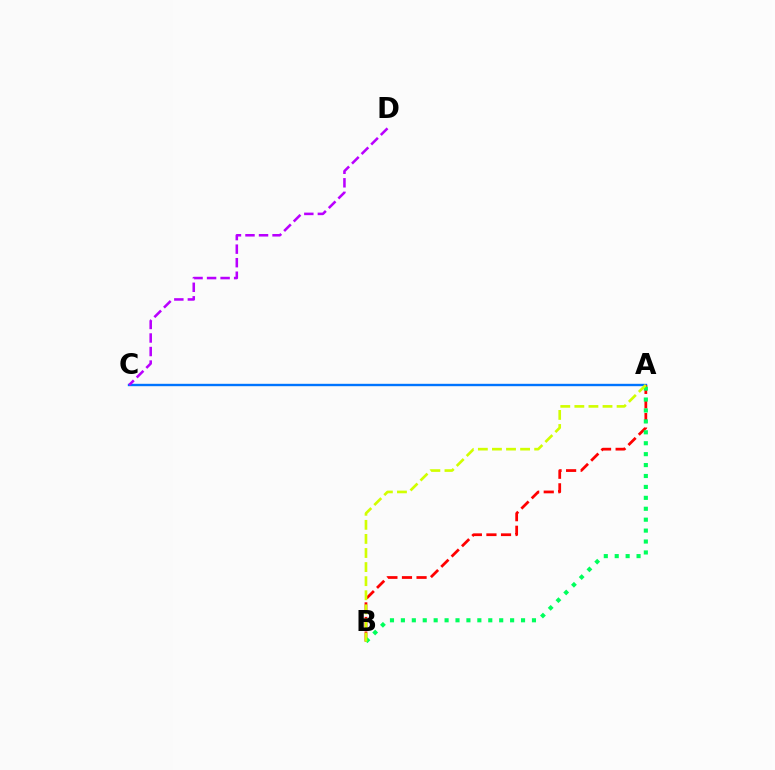{('A', 'C'): [{'color': '#0074ff', 'line_style': 'solid', 'thickness': 1.71}], ('A', 'B'): [{'color': '#ff0000', 'line_style': 'dashed', 'thickness': 1.98}, {'color': '#00ff5c', 'line_style': 'dotted', 'thickness': 2.97}, {'color': '#d1ff00', 'line_style': 'dashed', 'thickness': 1.91}], ('C', 'D'): [{'color': '#b900ff', 'line_style': 'dashed', 'thickness': 1.84}]}